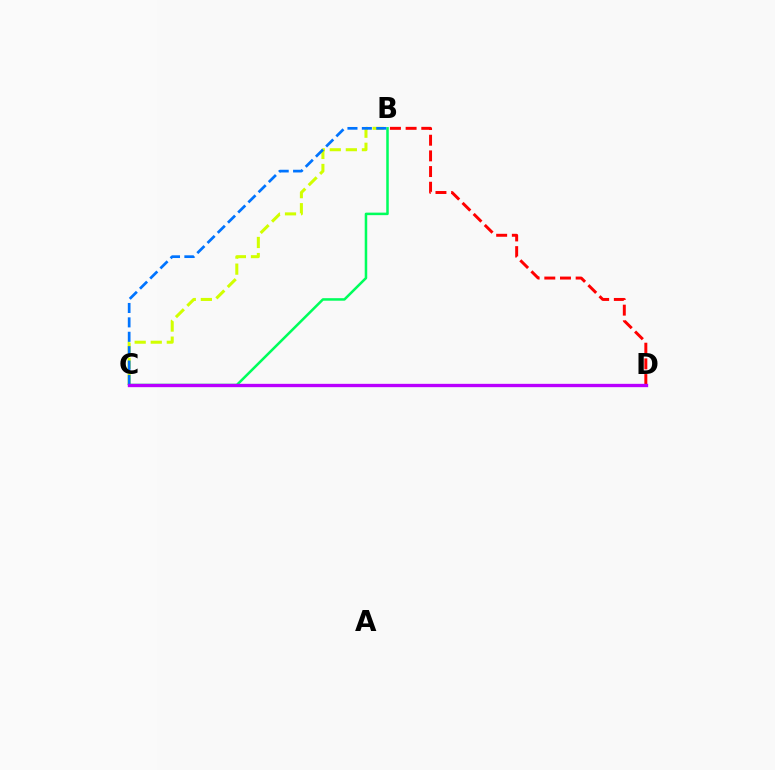{('B', 'C'): [{'color': '#d1ff00', 'line_style': 'dashed', 'thickness': 2.18}, {'color': '#00ff5c', 'line_style': 'solid', 'thickness': 1.82}, {'color': '#0074ff', 'line_style': 'dashed', 'thickness': 1.96}], ('B', 'D'): [{'color': '#ff0000', 'line_style': 'dashed', 'thickness': 2.13}], ('C', 'D'): [{'color': '#b900ff', 'line_style': 'solid', 'thickness': 2.4}]}